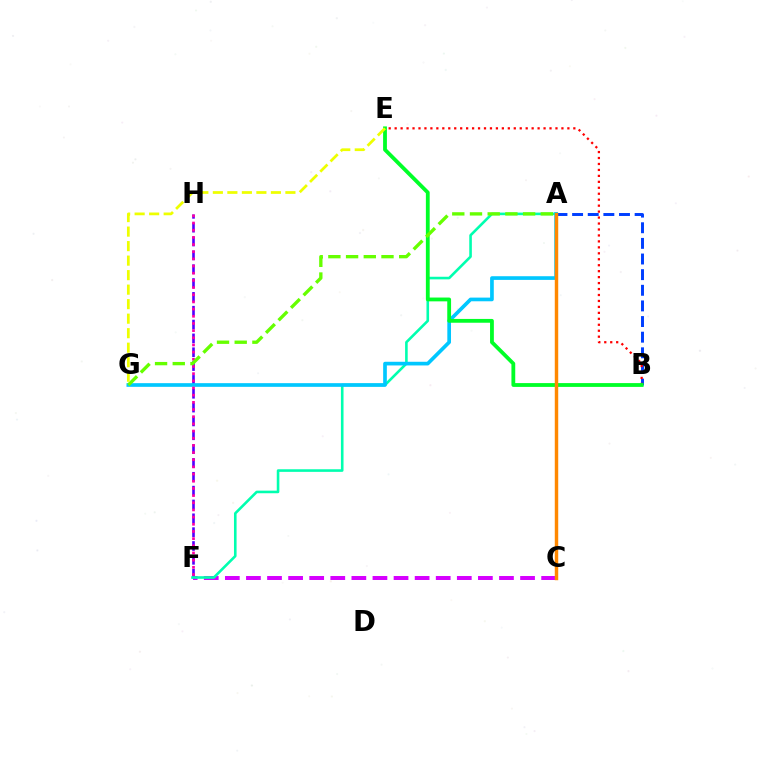{('A', 'B'): [{'color': '#003fff', 'line_style': 'dashed', 'thickness': 2.12}], ('C', 'F'): [{'color': '#d600ff', 'line_style': 'dashed', 'thickness': 2.86}], ('F', 'H'): [{'color': '#4f00ff', 'line_style': 'dashed', 'thickness': 1.88}, {'color': '#ff00a0', 'line_style': 'dotted', 'thickness': 1.95}], ('A', 'F'): [{'color': '#00ffaf', 'line_style': 'solid', 'thickness': 1.87}], ('A', 'G'): [{'color': '#00c7ff', 'line_style': 'solid', 'thickness': 2.65}, {'color': '#66ff00', 'line_style': 'dashed', 'thickness': 2.41}], ('B', 'E'): [{'color': '#ff0000', 'line_style': 'dotted', 'thickness': 1.62}, {'color': '#00ff27', 'line_style': 'solid', 'thickness': 2.74}], ('A', 'C'): [{'color': '#ff8800', 'line_style': 'solid', 'thickness': 2.48}], ('E', 'G'): [{'color': '#eeff00', 'line_style': 'dashed', 'thickness': 1.97}]}